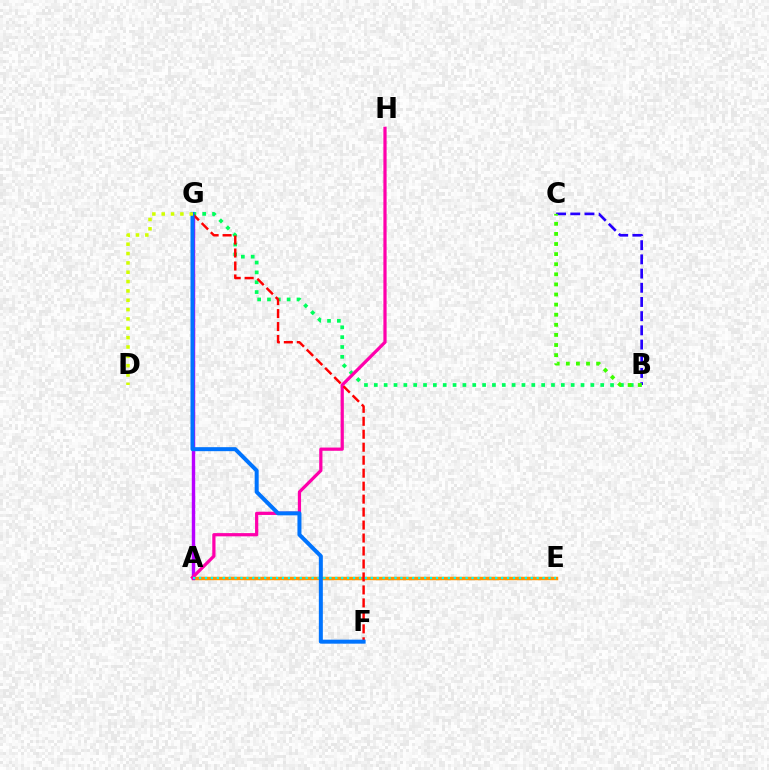{('B', 'C'): [{'color': '#2500ff', 'line_style': 'dashed', 'thickness': 1.93}, {'color': '#3dff00', 'line_style': 'dotted', 'thickness': 2.74}], ('A', 'E'): [{'color': '#ff9400', 'line_style': 'solid', 'thickness': 2.5}, {'color': '#00fff6', 'line_style': 'dotted', 'thickness': 1.61}], ('A', 'G'): [{'color': '#b900ff', 'line_style': 'solid', 'thickness': 2.46}], ('B', 'G'): [{'color': '#00ff5c', 'line_style': 'dotted', 'thickness': 2.67}], ('A', 'H'): [{'color': '#ff00ac', 'line_style': 'solid', 'thickness': 2.32}], ('F', 'G'): [{'color': '#ff0000', 'line_style': 'dashed', 'thickness': 1.76}, {'color': '#0074ff', 'line_style': 'solid', 'thickness': 2.88}], ('D', 'G'): [{'color': '#d1ff00', 'line_style': 'dotted', 'thickness': 2.54}]}